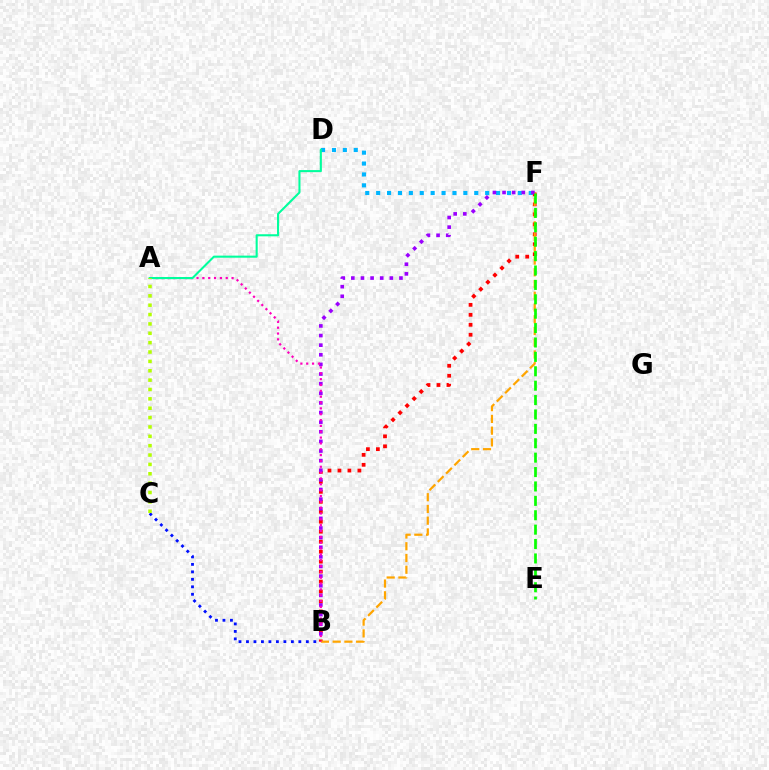{('D', 'F'): [{'color': '#00b5ff', 'line_style': 'dotted', 'thickness': 2.96}], ('B', 'F'): [{'color': '#ff0000', 'line_style': 'dotted', 'thickness': 2.71}, {'color': '#ffa500', 'line_style': 'dashed', 'thickness': 1.59}, {'color': '#9b00ff', 'line_style': 'dotted', 'thickness': 2.61}], ('B', 'C'): [{'color': '#0010ff', 'line_style': 'dotted', 'thickness': 2.03}], ('E', 'F'): [{'color': '#08ff00', 'line_style': 'dashed', 'thickness': 1.96}], ('A', 'B'): [{'color': '#ff00bd', 'line_style': 'dotted', 'thickness': 1.59}], ('A', 'D'): [{'color': '#00ff9d', 'line_style': 'solid', 'thickness': 1.5}], ('A', 'C'): [{'color': '#b3ff00', 'line_style': 'dotted', 'thickness': 2.54}]}